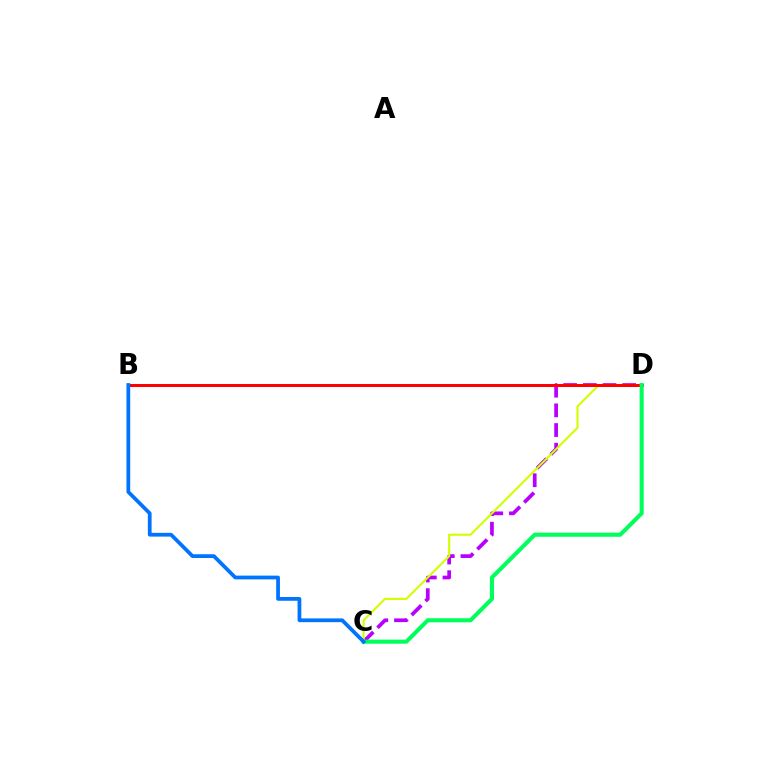{('C', 'D'): [{'color': '#b900ff', 'line_style': 'dashed', 'thickness': 2.67}, {'color': '#d1ff00', 'line_style': 'solid', 'thickness': 1.52}, {'color': '#00ff5c', 'line_style': 'solid', 'thickness': 2.94}], ('B', 'D'): [{'color': '#ff0000', 'line_style': 'solid', 'thickness': 2.15}], ('B', 'C'): [{'color': '#0074ff', 'line_style': 'solid', 'thickness': 2.7}]}